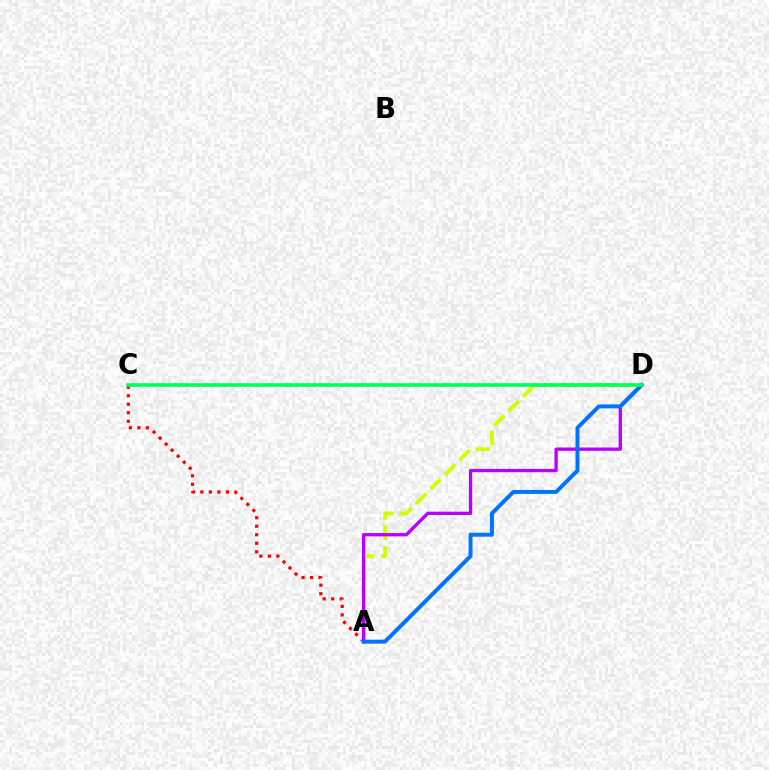{('A', 'C'): [{'color': '#ff0000', 'line_style': 'dotted', 'thickness': 2.31}], ('A', 'D'): [{'color': '#d1ff00', 'line_style': 'dashed', 'thickness': 2.79}, {'color': '#b900ff', 'line_style': 'solid', 'thickness': 2.38}, {'color': '#0074ff', 'line_style': 'solid', 'thickness': 2.84}], ('C', 'D'): [{'color': '#00ff5c', 'line_style': 'solid', 'thickness': 2.62}]}